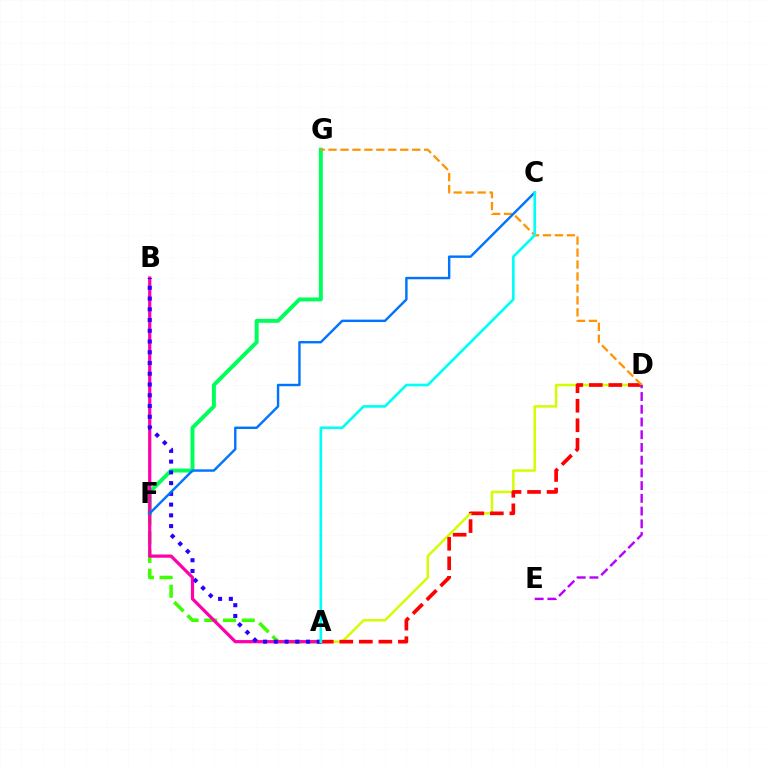{('F', 'G'): [{'color': '#00ff5c', 'line_style': 'solid', 'thickness': 2.84}], ('A', 'F'): [{'color': '#3dff00', 'line_style': 'dashed', 'thickness': 2.54}], ('A', 'D'): [{'color': '#d1ff00', 'line_style': 'solid', 'thickness': 1.8}, {'color': '#ff0000', 'line_style': 'dashed', 'thickness': 2.65}], ('D', 'G'): [{'color': '#ff9400', 'line_style': 'dashed', 'thickness': 1.62}], ('D', 'E'): [{'color': '#b900ff', 'line_style': 'dashed', 'thickness': 1.73}], ('A', 'B'): [{'color': '#ff00ac', 'line_style': 'solid', 'thickness': 2.31}, {'color': '#2500ff', 'line_style': 'dotted', 'thickness': 2.92}], ('C', 'F'): [{'color': '#0074ff', 'line_style': 'solid', 'thickness': 1.74}], ('A', 'C'): [{'color': '#00fff6', 'line_style': 'solid', 'thickness': 1.91}]}